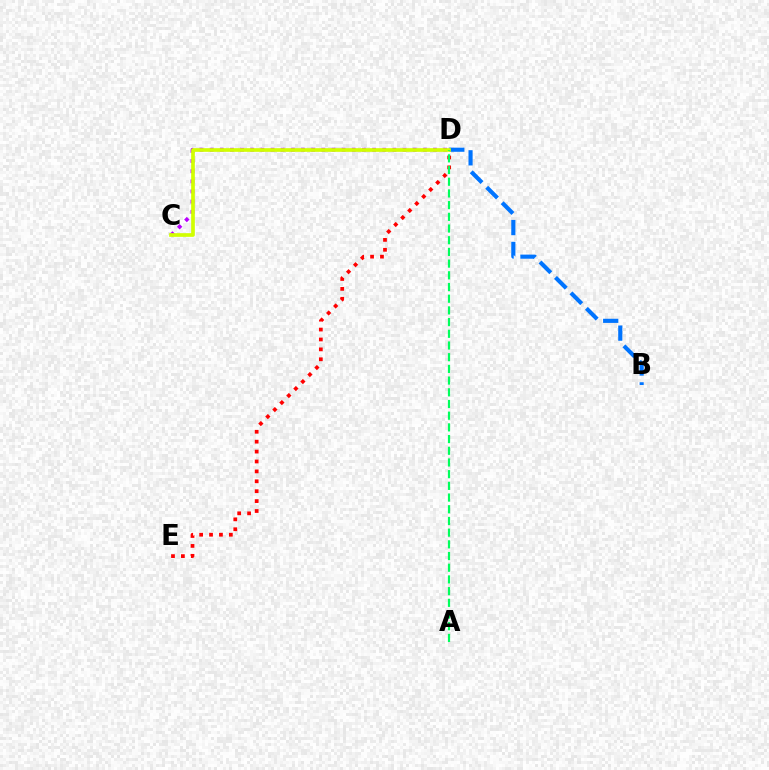{('C', 'D'): [{'color': '#b900ff', 'line_style': 'dotted', 'thickness': 2.76}, {'color': '#d1ff00', 'line_style': 'solid', 'thickness': 2.65}], ('B', 'D'): [{'color': '#0074ff', 'line_style': 'dashed', 'thickness': 2.97}], ('D', 'E'): [{'color': '#ff0000', 'line_style': 'dotted', 'thickness': 2.69}], ('A', 'D'): [{'color': '#00ff5c', 'line_style': 'dashed', 'thickness': 1.59}]}